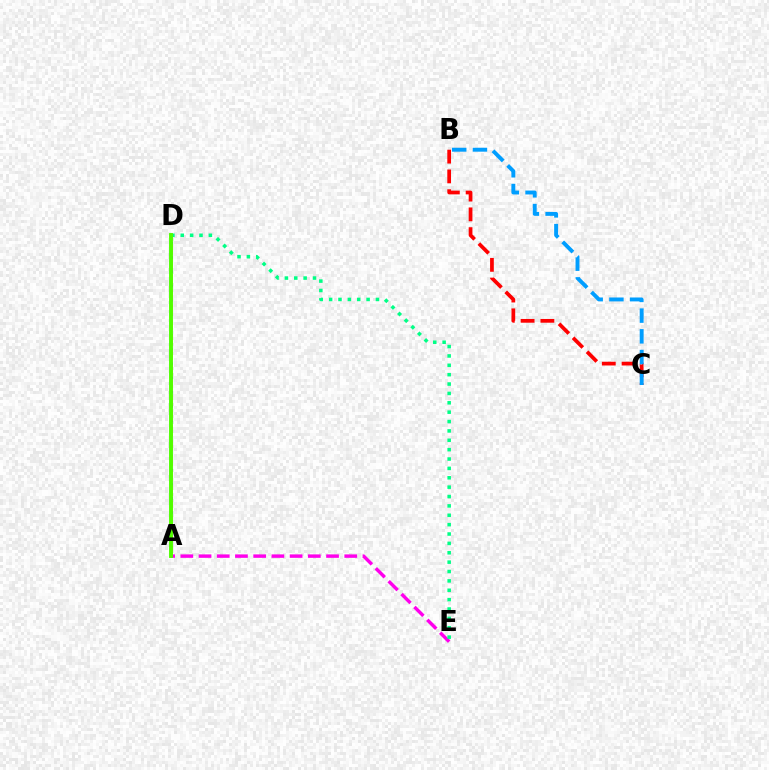{('A', 'D'): [{'color': '#3700ff', 'line_style': 'dotted', 'thickness': 1.93}, {'color': '#ffd500', 'line_style': 'dashed', 'thickness': 2.05}, {'color': '#4fff00', 'line_style': 'solid', 'thickness': 2.79}], ('B', 'C'): [{'color': '#ff0000', 'line_style': 'dashed', 'thickness': 2.69}, {'color': '#009eff', 'line_style': 'dashed', 'thickness': 2.81}], ('A', 'E'): [{'color': '#ff00ed', 'line_style': 'dashed', 'thickness': 2.47}], ('D', 'E'): [{'color': '#00ff86', 'line_style': 'dotted', 'thickness': 2.55}]}